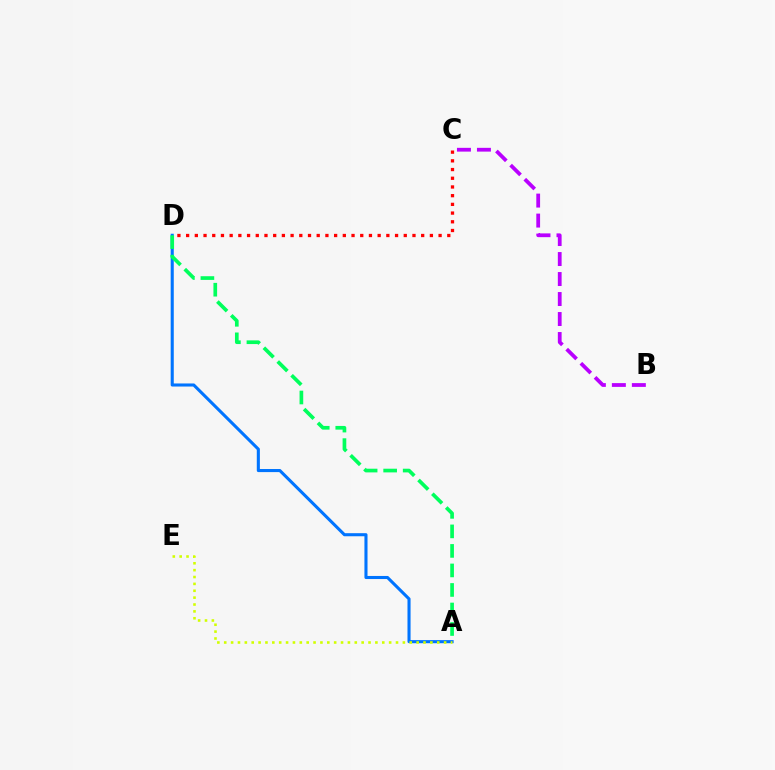{('A', 'D'): [{'color': '#0074ff', 'line_style': 'solid', 'thickness': 2.22}, {'color': '#00ff5c', 'line_style': 'dashed', 'thickness': 2.65}], ('C', 'D'): [{'color': '#ff0000', 'line_style': 'dotted', 'thickness': 2.37}], ('A', 'E'): [{'color': '#d1ff00', 'line_style': 'dotted', 'thickness': 1.87}], ('B', 'C'): [{'color': '#b900ff', 'line_style': 'dashed', 'thickness': 2.72}]}